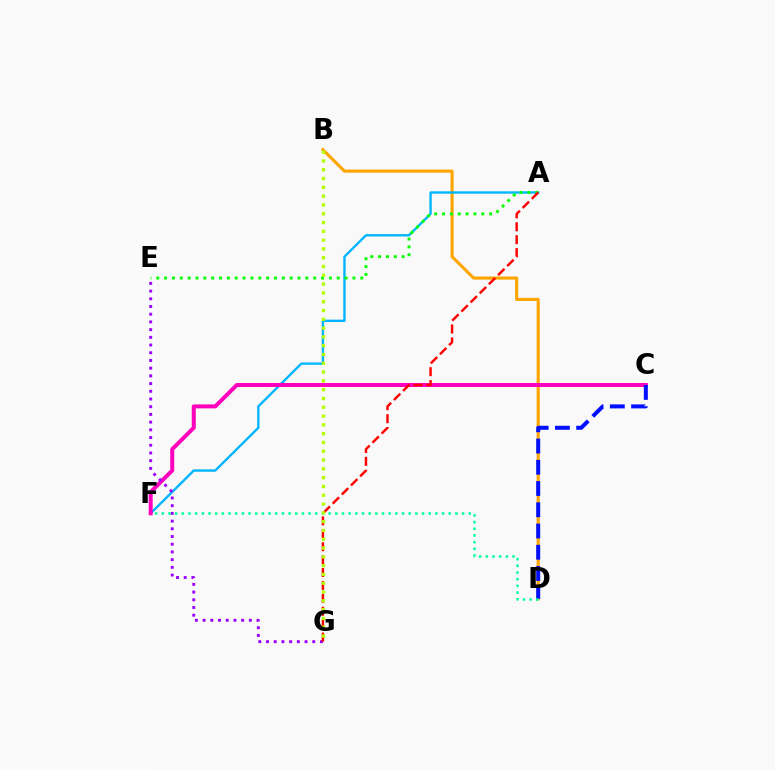{('B', 'D'): [{'color': '#ffa500', 'line_style': 'solid', 'thickness': 2.24}], ('A', 'F'): [{'color': '#00b5ff', 'line_style': 'solid', 'thickness': 1.7}], ('C', 'F'): [{'color': '#ff00bd', 'line_style': 'solid', 'thickness': 2.87}], ('C', 'D'): [{'color': '#0010ff', 'line_style': 'dashed', 'thickness': 2.89}], ('A', 'E'): [{'color': '#08ff00', 'line_style': 'dotted', 'thickness': 2.13}], ('E', 'G'): [{'color': '#9b00ff', 'line_style': 'dotted', 'thickness': 2.09}], ('D', 'F'): [{'color': '#00ff9d', 'line_style': 'dotted', 'thickness': 1.81}], ('A', 'G'): [{'color': '#ff0000', 'line_style': 'dashed', 'thickness': 1.75}], ('B', 'G'): [{'color': '#b3ff00', 'line_style': 'dotted', 'thickness': 2.39}]}